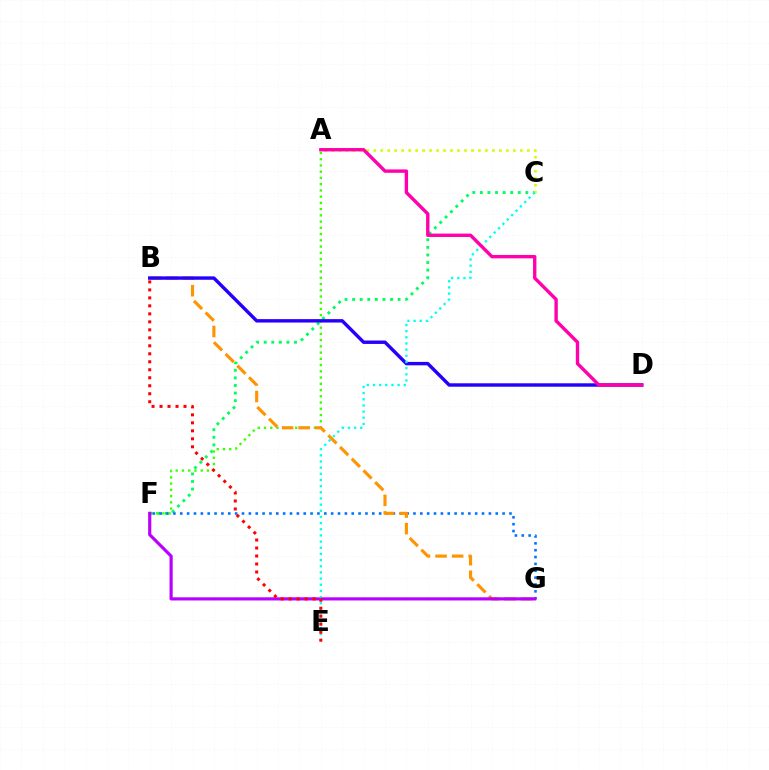{('C', 'F'): [{'color': '#00ff5c', 'line_style': 'dotted', 'thickness': 2.06}], ('F', 'G'): [{'color': '#0074ff', 'line_style': 'dotted', 'thickness': 1.86}, {'color': '#b900ff', 'line_style': 'solid', 'thickness': 2.28}], ('A', 'F'): [{'color': '#3dff00', 'line_style': 'dotted', 'thickness': 1.69}], ('B', 'G'): [{'color': '#ff9400', 'line_style': 'dashed', 'thickness': 2.25}], ('B', 'D'): [{'color': '#2500ff', 'line_style': 'solid', 'thickness': 2.46}], ('A', 'C'): [{'color': '#d1ff00', 'line_style': 'dotted', 'thickness': 1.9}], ('C', 'E'): [{'color': '#00fff6', 'line_style': 'dotted', 'thickness': 1.67}], ('B', 'E'): [{'color': '#ff0000', 'line_style': 'dotted', 'thickness': 2.17}], ('A', 'D'): [{'color': '#ff00ac', 'line_style': 'solid', 'thickness': 2.43}]}